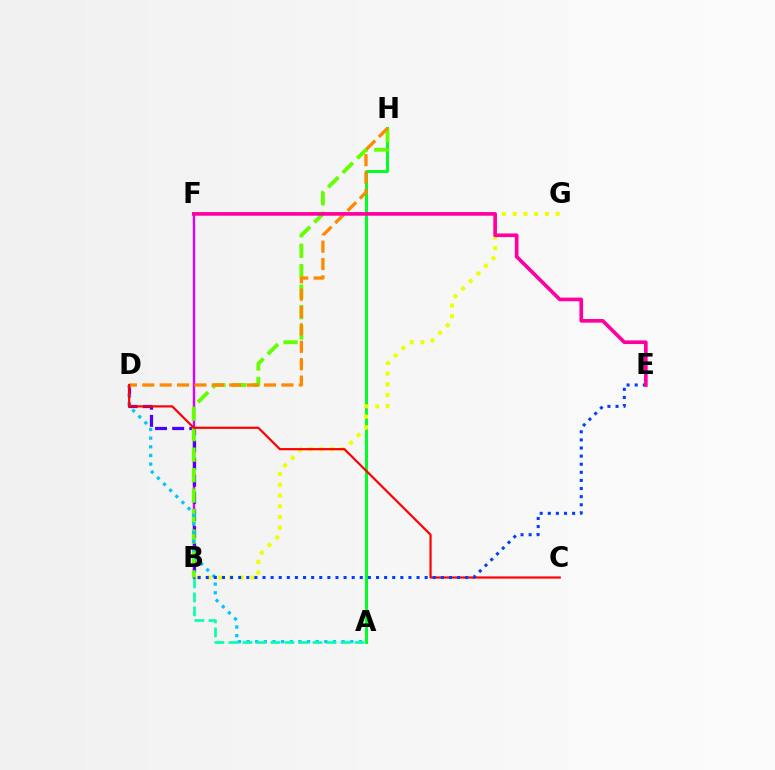{('B', 'F'): [{'color': '#d600ff', 'line_style': 'solid', 'thickness': 1.74}], ('B', 'D'): [{'color': '#4f00ff', 'line_style': 'dashed', 'thickness': 2.33}], ('A', 'H'): [{'color': '#00ff27', 'line_style': 'solid', 'thickness': 2.14}], ('B', 'H'): [{'color': '#66ff00', 'line_style': 'dashed', 'thickness': 2.78}], ('A', 'D'): [{'color': '#00c7ff', 'line_style': 'dotted', 'thickness': 2.35}], ('A', 'B'): [{'color': '#00ffaf', 'line_style': 'dashed', 'thickness': 1.9}], ('D', 'H'): [{'color': '#ff8800', 'line_style': 'dashed', 'thickness': 2.36}], ('B', 'G'): [{'color': '#eeff00', 'line_style': 'dotted', 'thickness': 2.92}], ('C', 'D'): [{'color': '#ff0000', 'line_style': 'solid', 'thickness': 1.58}], ('B', 'E'): [{'color': '#003fff', 'line_style': 'dotted', 'thickness': 2.2}], ('E', 'F'): [{'color': '#ff00a0', 'line_style': 'solid', 'thickness': 2.63}]}